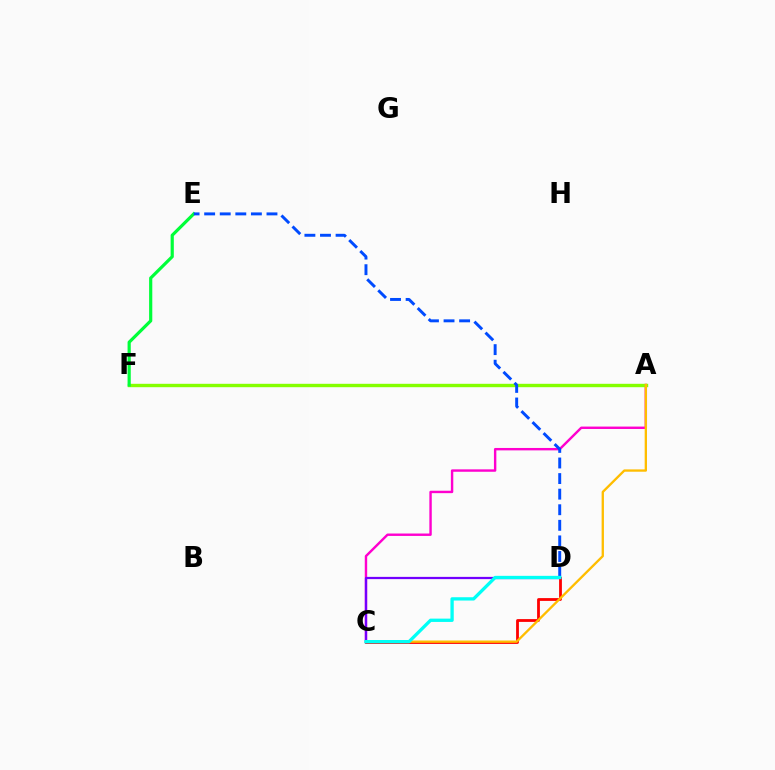{('A', 'C'): [{'color': '#ff00cf', 'line_style': 'solid', 'thickness': 1.74}, {'color': '#ffbd00', 'line_style': 'solid', 'thickness': 1.67}], ('C', 'D'): [{'color': '#ff0000', 'line_style': 'solid', 'thickness': 2.01}, {'color': '#7200ff', 'line_style': 'solid', 'thickness': 1.61}, {'color': '#00fff6', 'line_style': 'solid', 'thickness': 2.38}], ('A', 'F'): [{'color': '#84ff00', 'line_style': 'solid', 'thickness': 2.44}], ('E', 'F'): [{'color': '#00ff39', 'line_style': 'solid', 'thickness': 2.3}], ('D', 'E'): [{'color': '#004bff', 'line_style': 'dashed', 'thickness': 2.12}]}